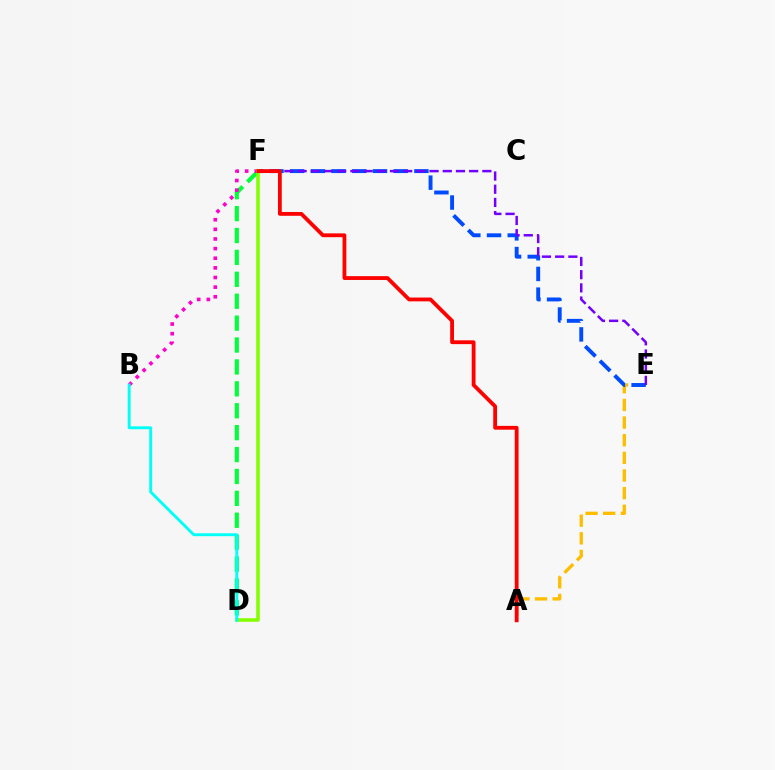{('D', 'F'): [{'color': '#00ff39', 'line_style': 'dashed', 'thickness': 2.98}, {'color': '#84ff00', 'line_style': 'solid', 'thickness': 2.58}], ('B', 'F'): [{'color': '#ff00cf', 'line_style': 'dotted', 'thickness': 2.62}], ('A', 'E'): [{'color': '#ffbd00', 'line_style': 'dashed', 'thickness': 2.4}], ('E', 'F'): [{'color': '#004bff', 'line_style': 'dashed', 'thickness': 2.81}, {'color': '#7200ff', 'line_style': 'dashed', 'thickness': 1.79}], ('B', 'D'): [{'color': '#00fff6', 'line_style': 'solid', 'thickness': 2.09}], ('A', 'F'): [{'color': '#ff0000', 'line_style': 'solid', 'thickness': 2.74}]}